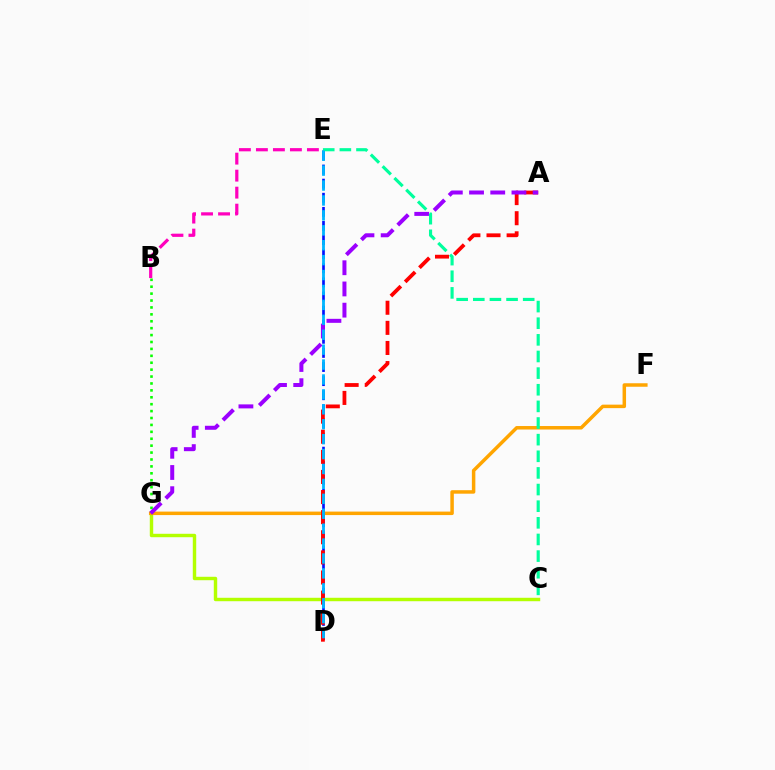{('B', 'G'): [{'color': '#08ff00', 'line_style': 'dotted', 'thickness': 1.88}], ('B', 'E'): [{'color': '#ff00bd', 'line_style': 'dashed', 'thickness': 2.31}], ('C', 'G'): [{'color': '#b3ff00', 'line_style': 'solid', 'thickness': 2.47}], ('F', 'G'): [{'color': '#ffa500', 'line_style': 'solid', 'thickness': 2.51}], ('D', 'E'): [{'color': '#0010ff', 'line_style': 'dashed', 'thickness': 1.92}, {'color': '#00b5ff', 'line_style': 'dashed', 'thickness': 2.03}], ('A', 'D'): [{'color': '#ff0000', 'line_style': 'dashed', 'thickness': 2.73}], ('A', 'G'): [{'color': '#9b00ff', 'line_style': 'dashed', 'thickness': 2.88}], ('C', 'E'): [{'color': '#00ff9d', 'line_style': 'dashed', 'thickness': 2.26}]}